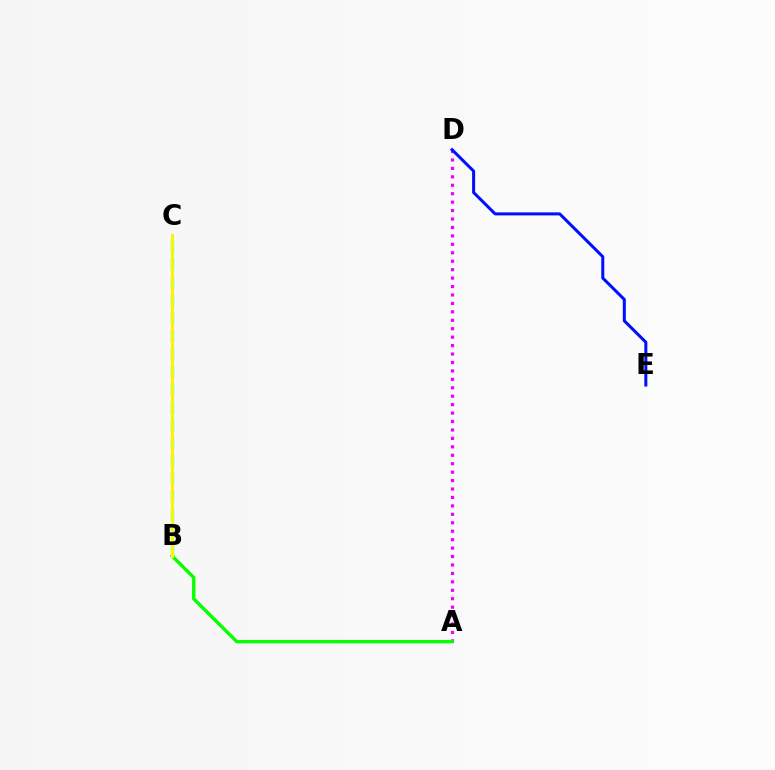{('A', 'D'): [{'color': '#ee00ff', 'line_style': 'dotted', 'thickness': 2.29}], ('A', 'B'): [{'color': '#08ff00', 'line_style': 'solid', 'thickness': 2.44}], ('B', 'C'): [{'color': '#ff0000', 'line_style': 'dashed', 'thickness': 2.07}, {'color': '#00fff6', 'line_style': 'dashed', 'thickness': 2.42}, {'color': '#fcf500', 'line_style': 'solid', 'thickness': 2.19}], ('D', 'E'): [{'color': '#0010ff', 'line_style': 'solid', 'thickness': 2.19}]}